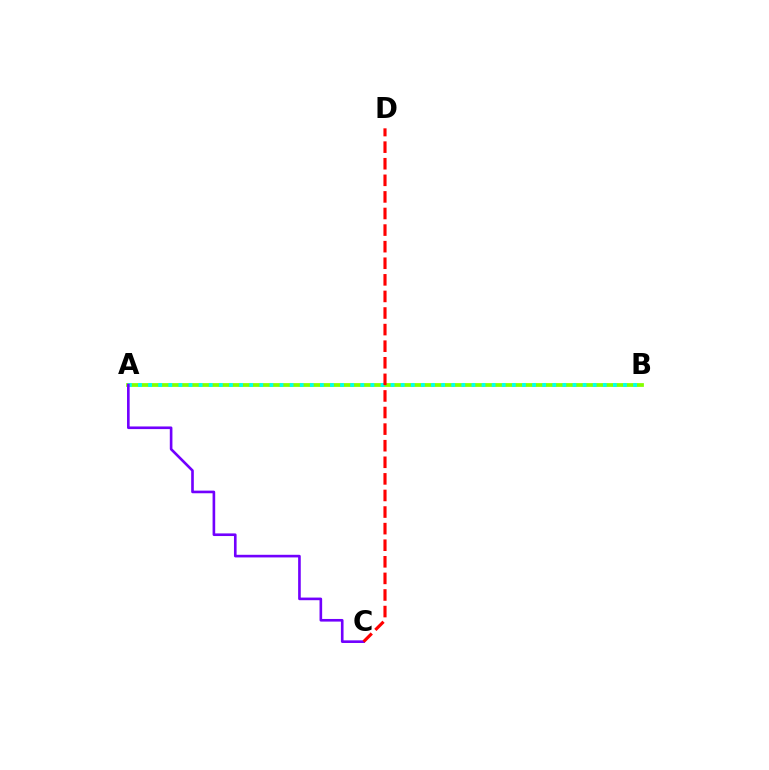{('A', 'B'): [{'color': '#84ff00', 'line_style': 'solid', 'thickness': 2.7}, {'color': '#00fff6', 'line_style': 'dotted', 'thickness': 2.75}], ('A', 'C'): [{'color': '#7200ff', 'line_style': 'solid', 'thickness': 1.89}], ('C', 'D'): [{'color': '#ff0000', 'line_style': 'dashed', 'thickness': 2.25}]}